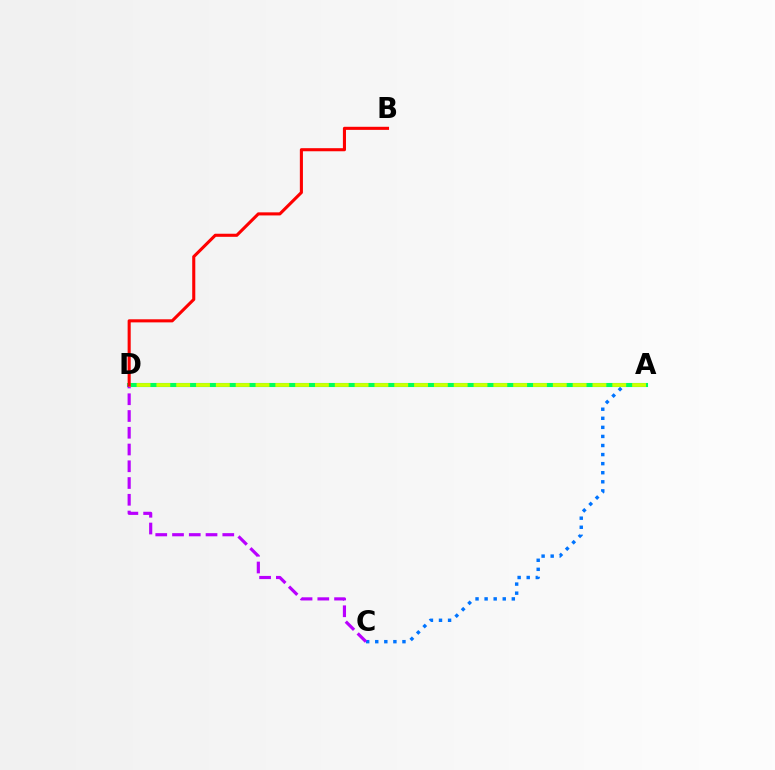{('A', 'C'): [{'color': '#0074ff', 'line_style': 'dotted', 'thickness': 2.46}], ('A', 'D'): [{'color': '#00ff5c', 'line_style': 'solid', 'thickness': 2.93}, {'color': '#d1ff00', 'line_style': 'dashed', 'thickness': 2.69}], ('C', 'D'): [{'color': '#b900ff', 'line_style': 'dashed', 'thickness': 2.28}], ('B', 'D'): [{'color': '#ff0000', 'line_style': 'solid', 'thickness': 2.22}]}